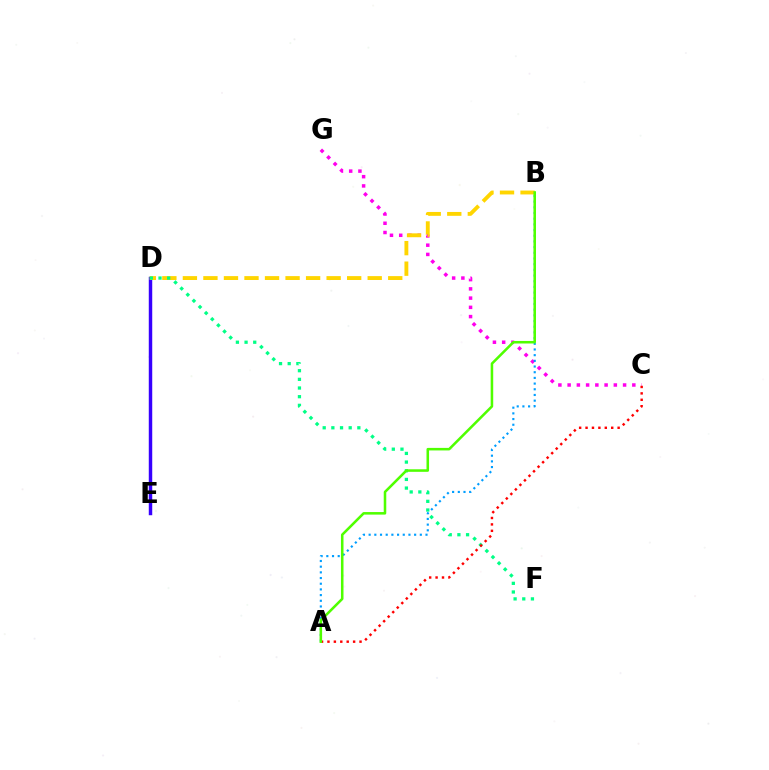{('C', 'G'): [{'color': '#ff00ed', 'line_style': 'dotted', 'thickness': 2.51}], ('D', 'E'): [{'color': '#3700ff', 'line_style': 'solid', 'thickness': 2.49}], ('B', 'D'): [{'color': '#ffd500', 'line_style': 'dashed', 'thickness': 2.79}], ('D', 'F'): [{'color': '#00ff86', 'line_style': 'dotted', 'thickness': 2.35}], ('A', 'C'): [{'color': '#ff0000', 'line_style': 'dotted', 'thickness': 1.74}], ('A', 'B'): [{'color': '#009eff', 'line_style': 'dotted', 'thickness': 1.54}, {'color': '#4fff00', 'line_style': 'solid', 'thickness': 1.83}]}